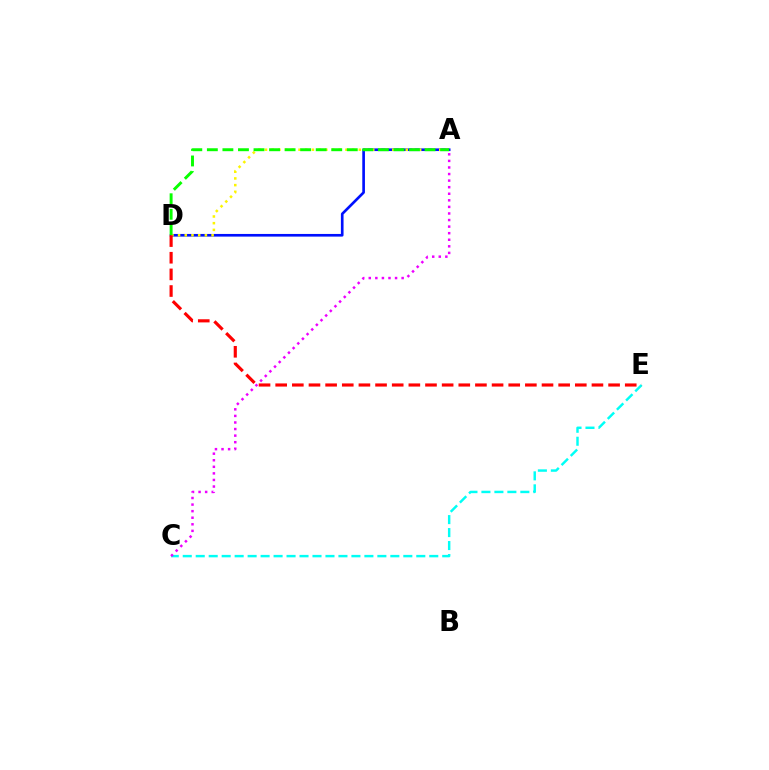{('C', 'E'): [{'color': '#00fff6', 'line_style': 'dashed', 'thickness': 1.76}], ('A', 'D'): [{'color': '#0010ff', 'line_style': 'solid', 'thickness': 1.91}, {'color': '#fcf500', 'line_style': 'dotted', 'thickness': 1.82}, {'color': '#08ff00', 'line_style': 'dashed', 'thickness': 2.11}], ('A', 'C'): [{'color': '#ee00ff', 'line_style': 'dotted', 'thickness': 1.79}], ('D', 'E'): [{'color': '#ff0000', 'line_style': 'dashed', 'thickness': 2.26}]}